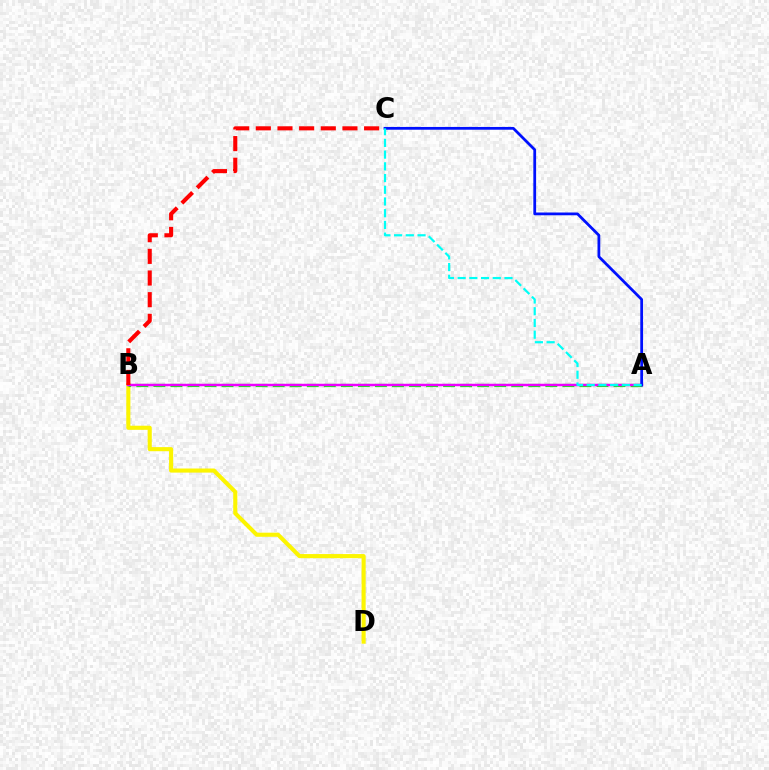{('B', 'D'): [{'color': '#fcf500', 'line_style': 'solid', 'thickness': 2.95}], ('A', 'B'): [{'color': '#08ff00', 'line_style': 'dashed', 'thickness': 2.32}, {'color': '#ee00ff', 'line_style': 'solid', 'thickness': 1.77}], ('B', 'C'): [{'color': '#ff0000', 'line_style': 'dashed', 'thickness': 2.94}], ('A', 'C'): [{'color': '#0010ff', 'line_style': 'solid', 'thickness': 2.0}, {'color': '#00fff6', 'line_style': 'dashed', 'thickness': 1.59}]}